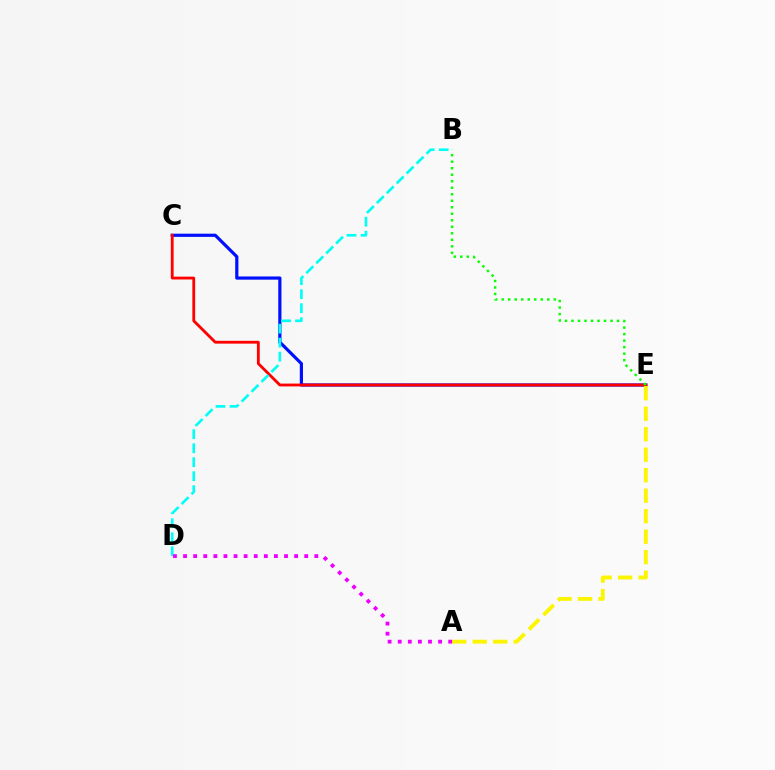{('C', 'E'): [{'color': '#0010ff', 'line_style': 'solid', 'thickness': 2.3}, {'color': '#ff0000', 'line_style': 'solid', 'thickness': 2.03}], ('A', 'E'): [{'color': '#fcf500', 'line_style': 'dashed', 'thickness': 2.78}], ('B', 'D'): [{'color': '#00fff6', 'line_style': 'dashed', 'thickness': 1.9}], ('A', 'D'): [{'color': '#ee00ff', 'line_style': 'dotted', 'thickness': 2.74}], ('B', 'E'): [{'color': '#08ff00', 'line_style': 'dotted', 'thickness': 1.77}]}